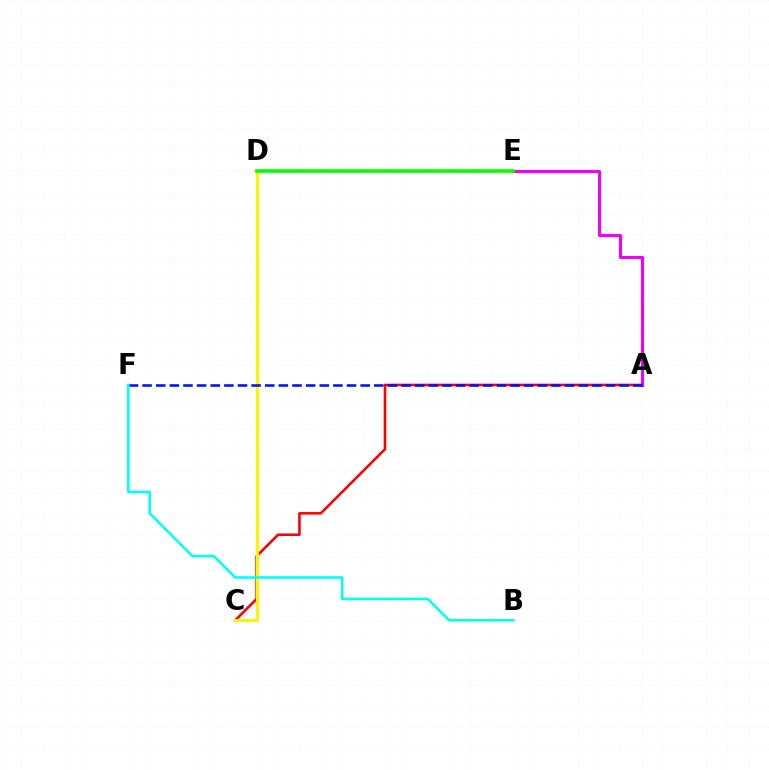{('A', 'C'): [{'color': '#ff0000', 'line_style': 'solid', 'thickness': 1.86}], ('A', 'E'): [{'color': '#ee00ff', 'line_style': 'solid', 'thickness': 2.2}], ('C', 'D'): [{'color': '#fcf500', 'line_style': 'solid', 'thickness': 2.16}], ('A', 'F'): [{'color': '#0010ff', 'line_style': 'dashed', 'thickness': 1.85}], ('B', 'F'): [{'color': '#00fff6', 'line_style': 'solid', 'thickness': 1.86}], ('D', 'E'): [{'color': '#08ff00', 'line_style': 'solid', 'thickness': 2.62}]}